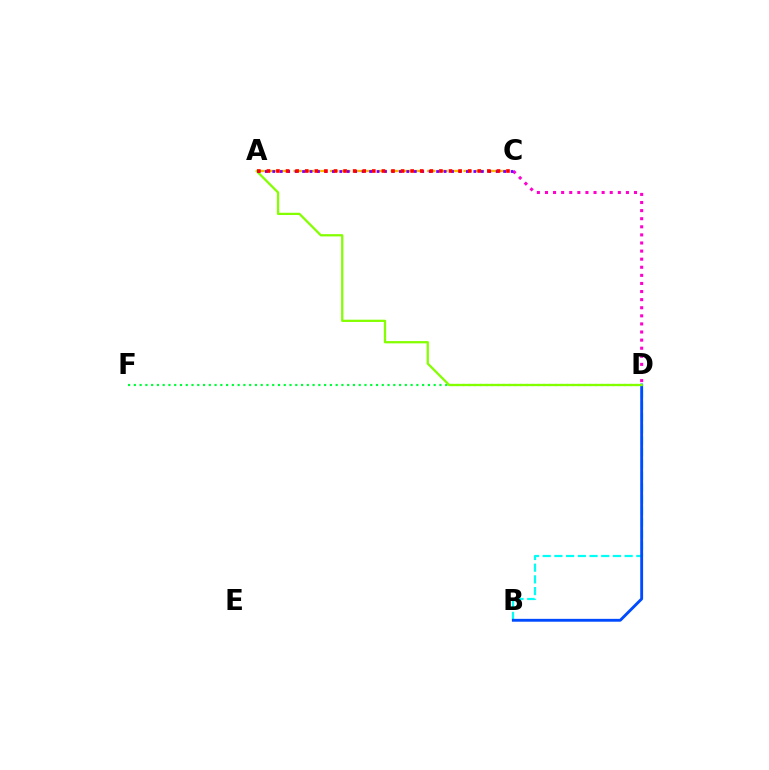{('A', 'C'): [{'color': '#ffbd00', 'line_style': 'dashed', 'thickness': 1.65}, {'color': '#7200ff', 'line_style': 'dotted', 'thickness': 2.02}, {'color': '#ff0000', 'line_style': 'dotted', 'thickness': 2.6}], ('B', 'D'): [{'color': '#00fff6', 'line_style': 'dashed', 'thickness': 1.59}, {'color': '#004bff', 'line_style': 'solid', 'thickness': 2.06}], ('C', 'D'): [{'color': '#ff00cf', 'line_style': 'dotted', 'thickness': 2.2}], ('D', 'F'): [{'color': '#00ff39', 'line_style': 'dotted', 'thickness': 1.57}], ('A', 'D'): [{'color': '#84ff00', 'line_style': 'solid', 'thickness': 1.63}]}